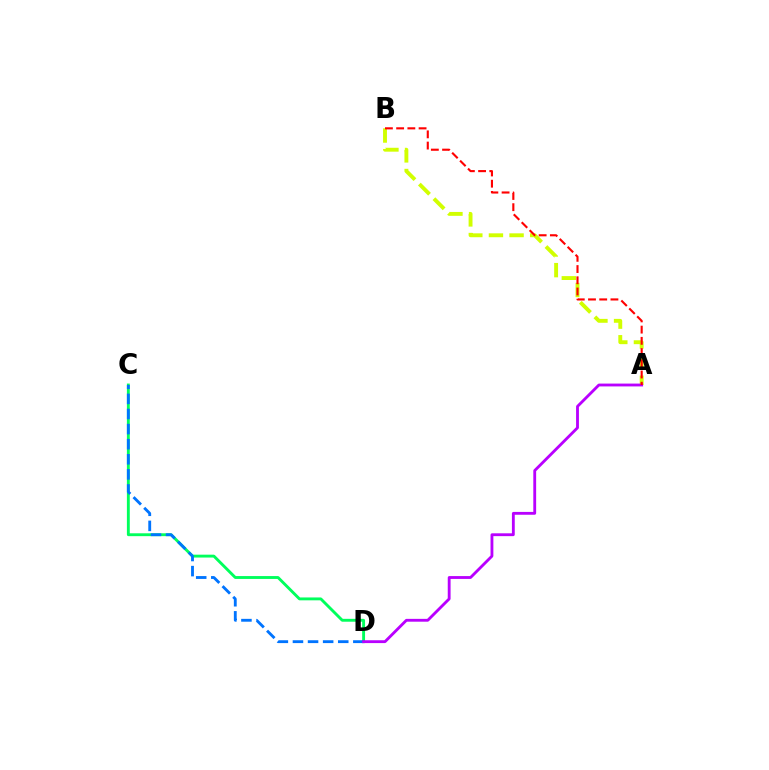{('C', 'D'): [{'color': '#00ff5c', 'line_style': 'solid', 'thickness': 2.07}, {'color': '#0074ff', 'line_style': 'dashed', 'thickness': 2.05}], ('A', 'B'): [{'color': '#d1ff00', 'line_style': 'dashed', 'thickness': 2.8}, {'color': '#ff0000', 'line_style': 'dashed', 'thickness': 1.52}], ('A', 'D'): [{'color': '#b900ff', 'line_style': 'solid', 'thickness': 2.04}]}